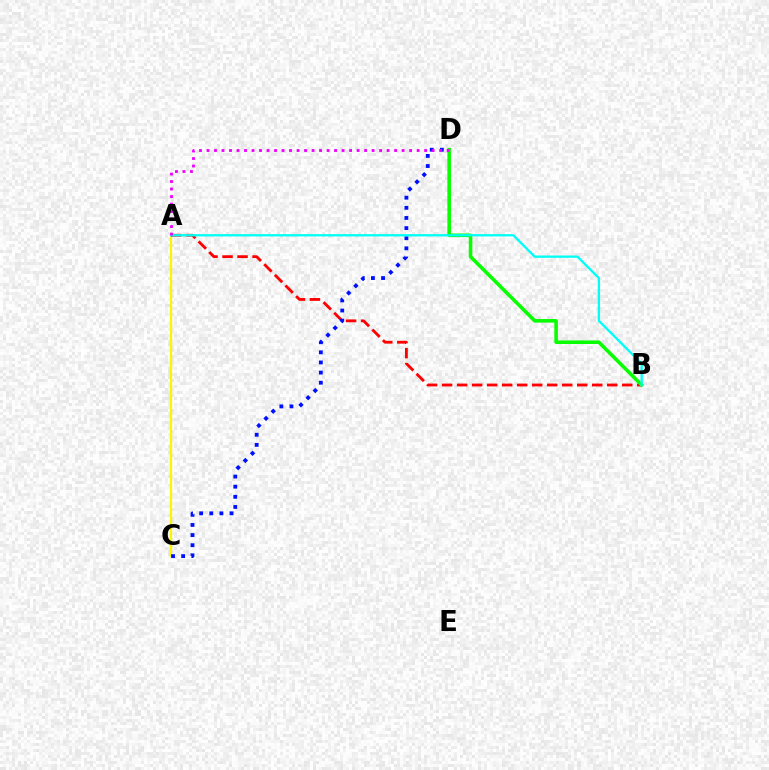{('A', 'C'): [{'color': '#fcf500', 'line_style': 'solid', 'thickness': 1.64}], ('A', 'B'): [{'color': '#ff0000', 'line_style': 'dashed', 'thickness': 2.04}, {'color': '#00fff6', 'line_style': 'solid', 'thickness': 1.66}], ('B', 'D'): [{'color': '#08ff00', 'line_style': 'solid', 'thickness': 2.58}], ('C', 'D'): [{'color': '#0010ff', 'line_style': 'dotted', 'thickness': 2.75}], ('A', 'D'): [{'color': '#ee00ff', 'line_style': 'dotted', 'thickness': 2.04}]}